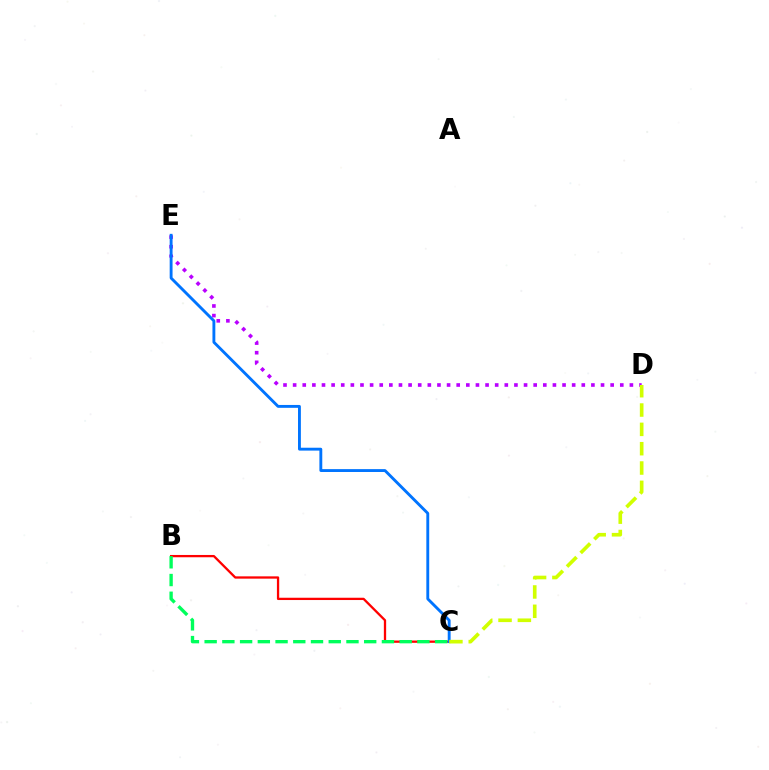{('B', 'C'): [{'color': '#ff0000', 'line_style': 'solid', 'thickness': 1.65}, {'color': '#00ff5c', 'line_style': 'dashed', 'thickness': 2.41}], ('D', 'E'): [{'color': '#b900ff', 'line_style': 'dotted', 'thickness': 2.61}], ('C', 'E'): [{'color': '#0074ff', 'line_style': 'solid', 'thickness': 2.07}], ('C', 'D'): [{'color': '#d1ff00', 'line_style': 'dashed', 'thickness': 2.63}]}